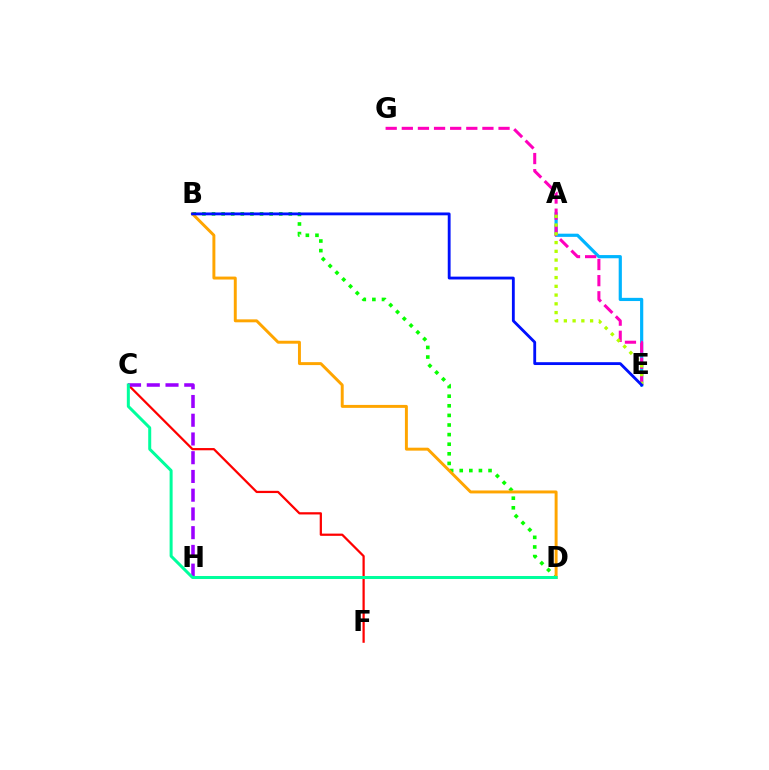{('C', 'F'): [{'color': '#ff0000', 'line_style': 'solid', 'thickness': 1.61}], ('B', 'D'): [{'color': '#08ff00', 'line_style': 'dotted', 'thickness': 2.61}, {'color': '#ffa500', 'line_style': 'solid', 'thickness': 2.12}], ('A', 'E'): [{'color': '#00b5ff', 'line_style': 'solid', 'thickness': 2.3}, {'color': '#b3ff00', 'line_style': 'dotted', 'thickness': 2.38}], ('E', 'G'): [{'color': '#ff00bd', 'line_style': 'dashed', 'thickness': 2.19}], ('C', 'H'): [{'color': '#9b00ff', 'line_style': 'dashed', 'thickness': 2.55}], ('C', 'D'): [{'color': '#00ff9d', 'line_style': 'solid', 'thickness': 2.16}], ('B', 'E'): [{'color': '#0010ff', 'line_style': 'solid', 'thickness': 2.04}]}